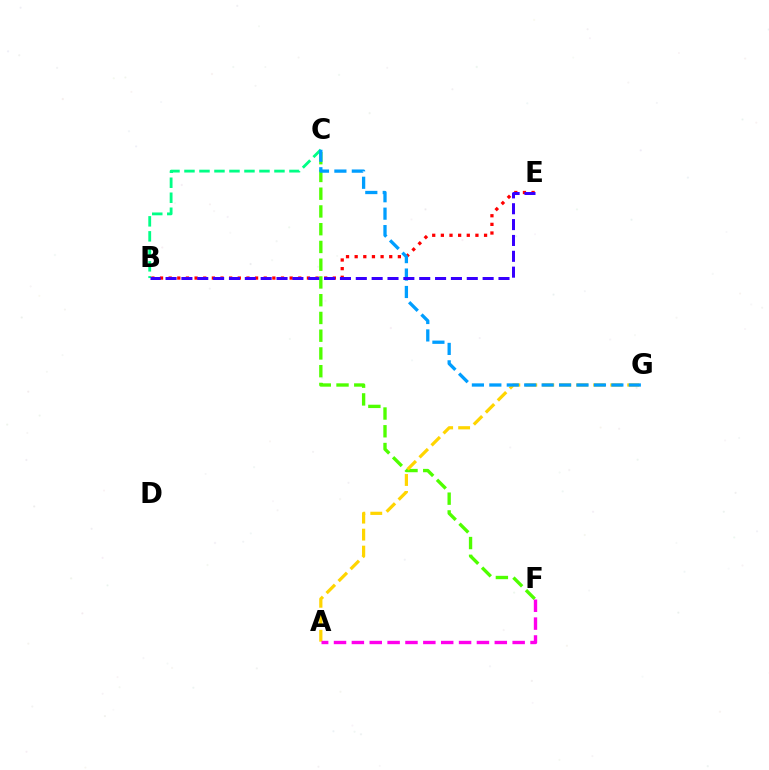{('B', 'E'): [{'color': '#ff0000', 'line_style': 'dotted', 'thickness': 2.35}, {'color': '#3700ff', 'line_style': 'dashed', 'thickness': 2.15}], ('C', 'F'): [{'color': '#4fff00', 'line_style': 'dashed', 'thickness': 2.41}], ('A', 'G'): [{'color': '#ffd500', 'line_style': 'dashed', 'thickness': 2.31}], ('B', 'C'): [{'color': '#00ff86', 'line_style': 'dashed', 'thickness': 2.04}], ('C', 'G'): [{'color': '#009eff', 'line_style': 'dashed', 'thickness': 2.37}], ('A', 'F'): [{'color': '#ff00ed', 'line_style': 'dashed', 'thickness': 2.43}]}